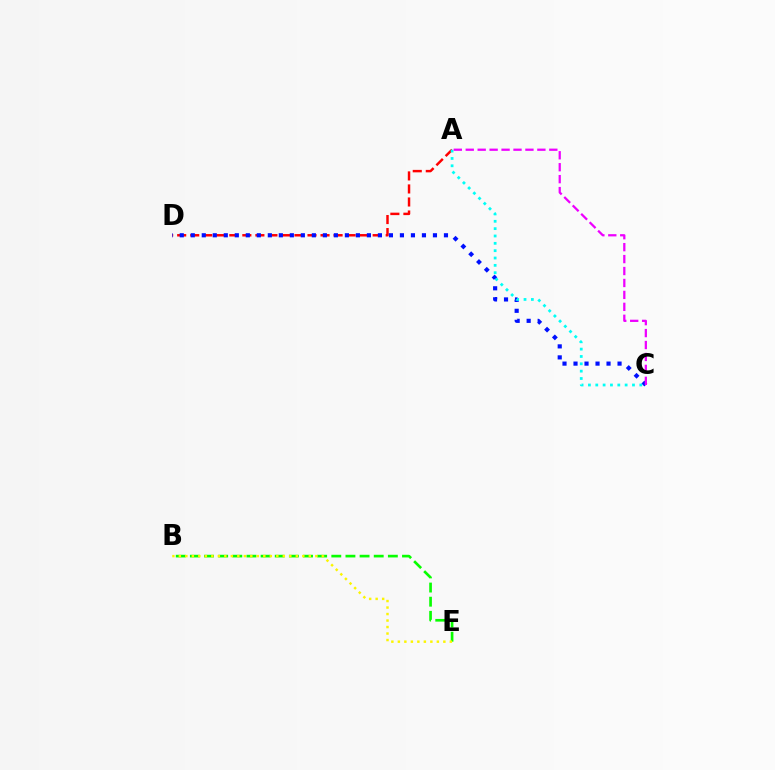{('A', 'D'): [{'color': '#ff0000', 'line_style': 'dashed', 'thickness': 1.77}], ('C', 'D'): [{'color': '#0010ff', 'line_style': 'dotted', 'thickness': 2.99}], ('B', 'E'): [{'color': '#08ff00', 'line_style': 'dashed', 'thickness': 1.92}, {'color': '#fcf500', 'line_style': 'dotted', 'thickness': 1.77}], ('A', 'C'): [{'color': '#00fff6', 'line_style': 'dotted', 'thickness': 1.99}, {'color': '#ee00ff', 'line_style': 'dashed', 'thickness': 1.62}]}